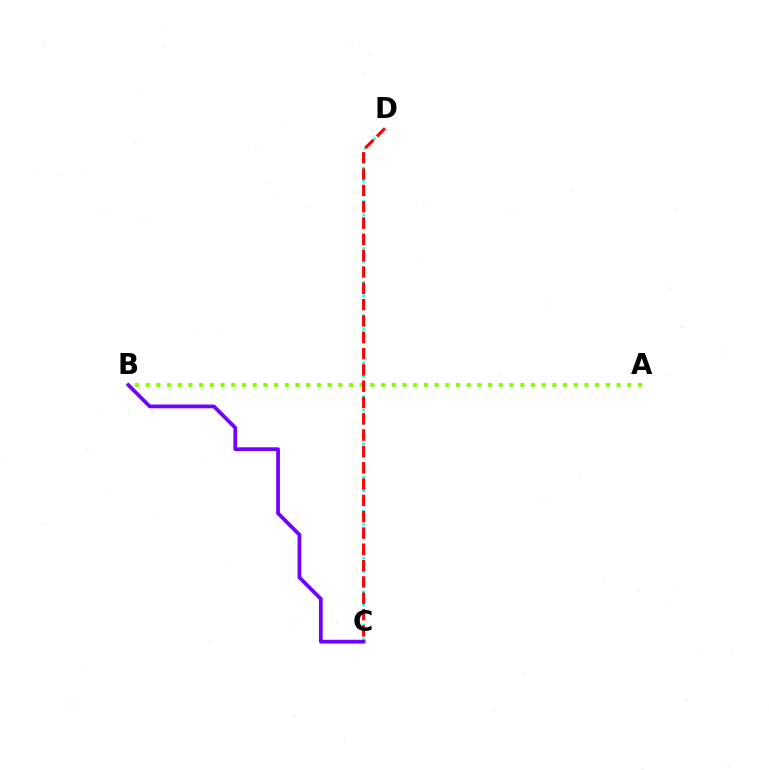{('C', 'D'): [{'color': '#00fff6', 'line_style': 'dotted', 'thickness': 1.83}, {'color': '#ff0000', 'line_style': 'dashed', 'thickness': 2.22}], ('A', 'B'): [{'color': '#84ff00', 'line_style': 'dotted', 'thickness': 2.91}], ('B', 'C'): [{'color': '#7200ff', 'line_style': 'solid', 'thickness': 2.7}]}